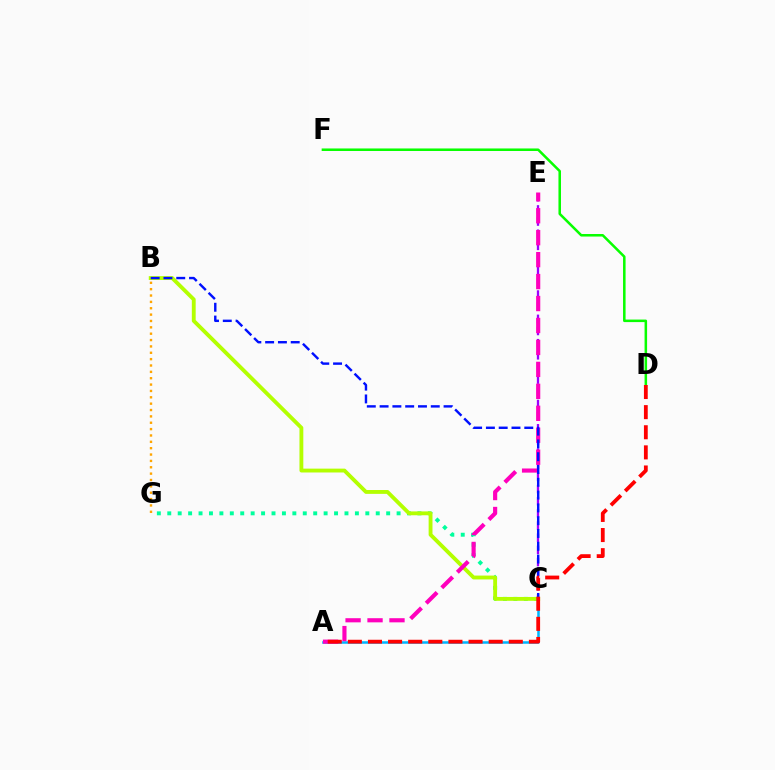{('C', 'G'): [{'color': '#00ff9d', 'line_style': 'dotted', 'thickness': 2.83}], ('A', 'C'): [{'color': '#00b5ff', 'line_style': 'solid', 'thickness': 1.83}], ('C', 'E'): [{'color': '#9b00ff', 'line_style': 'dashed', 'thickness': 1.65}], ('B', 'C'): [{'color': '#b3ff00', 'line_style': 'solid', 'thickness': 2.77}, {'color': '#0010ff', 'line_style': 'dashed', 'thickness': 1.74}], ('A', 'E'): [{'color': '#ff00bd', 'line_style': 'dashed', 'thickness': 2.98}], ('D', 'F'): [{'color': '#08ff00', 'line_style': 'solid', 'thickness': 1.82}], ('B', 'G'): [{'color': '#ffa500', 'line_style': 'dotted', 'thickness': 1.73}], ('A', 'D'): [{'color': '#ff0000', 'line_style': 'dashed', 'thickness': 2.73}]}